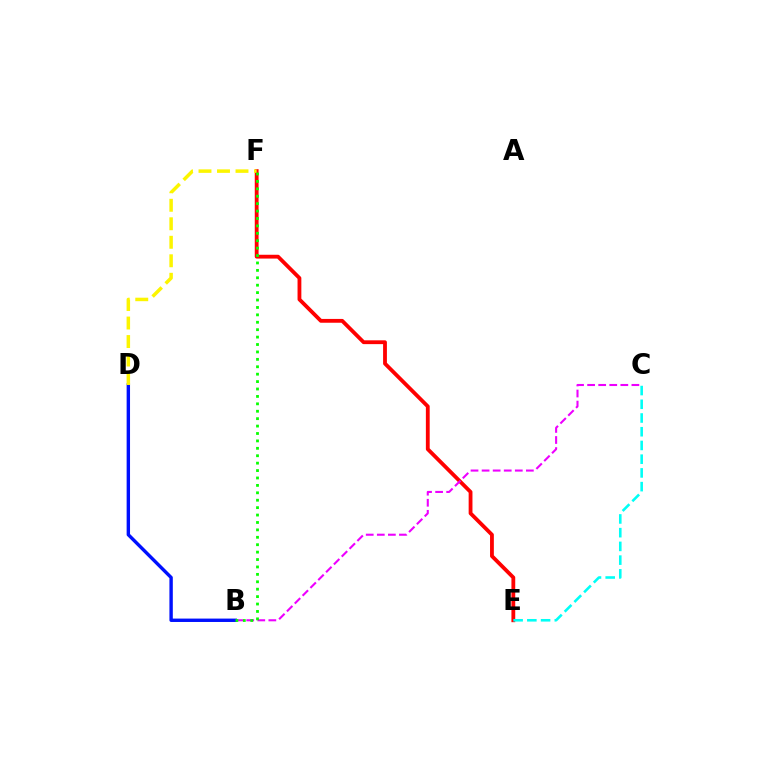{('E', 'F'): [{'color': '#ff0000', 'line_style': 'solid', 'thickness': 2.75}], ('B', 'C'): [{'color': '#ee00ff', 'line_style': 'dashed', 'thickness': 1.5}], ('B', 'D'): [{'color': '#0010ff', 'line_style': 'solid', 'thickness': 2.44}], ('D', 'F'): [{'color': '#fcf500', 'line_style': 'dashed', 'thickness': 2.51}], ('B', 'F'): [{'color': '#08ff00', 'line_style': 'dotted', 'thickness': 2.01}], ('C', 'E'): [{'color': '#00fff6', 'line_style': 'dashed', 'thickness': 1.86}]}